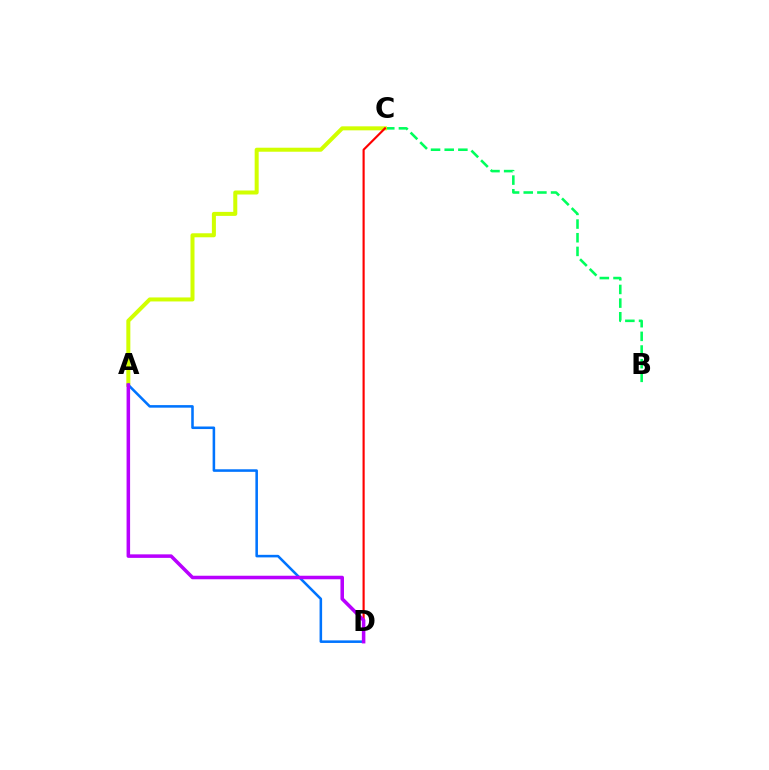{('B', 'C'): [{'color': '#00ff5c', 'line_style': 'dashed', 'thickness': 1.86}], ('A', 'C'): [{'color': '#d1ff00', 'line_style': 'solid', 'thickness': 2.89}], ('C', 'D'): [{'color': '#ff0000', 'line_style': 'solid', 'thickness': 1.55}], ('A', 'D'): [{'color': '#0074ff', 'line_style': 'solid', 'thickness': 1.84}, {'color': '#b900ff', 'line_style': 'solid', 'thickness': 2.54}]}